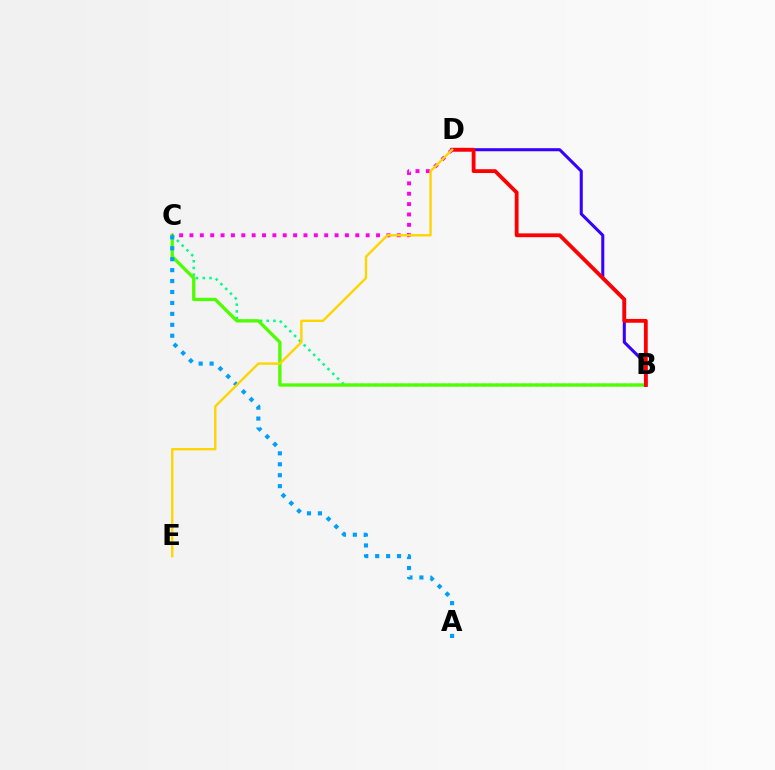{('B', 'C'): [{'color': '#00ff86', 'line_style': 'dotted', 'thickness': 1.83}, {'color': '#4fff00', 'line_style': 'solid', 'thickness': 2.4}], ('B', 'D'): [{'color': '#3700ff', 'line_style': 'solid', 'thickness': 2.2}, {'color': '#ff0000', 'line_style': 'solid', 'thickness': 2.74}], ('C', 'D'): [{'color': '#ff00ed', 'line_style': 'dotted', 'thickness': 2.82}], ('A', 'C'): [{'color': '#009eff', 'line_style': 'dotted', 'thickness': 2.97}], ('D', 'E'): [{'color': '#ffd500', 'line_style': 'solid', 'thickness': 1.72}]}